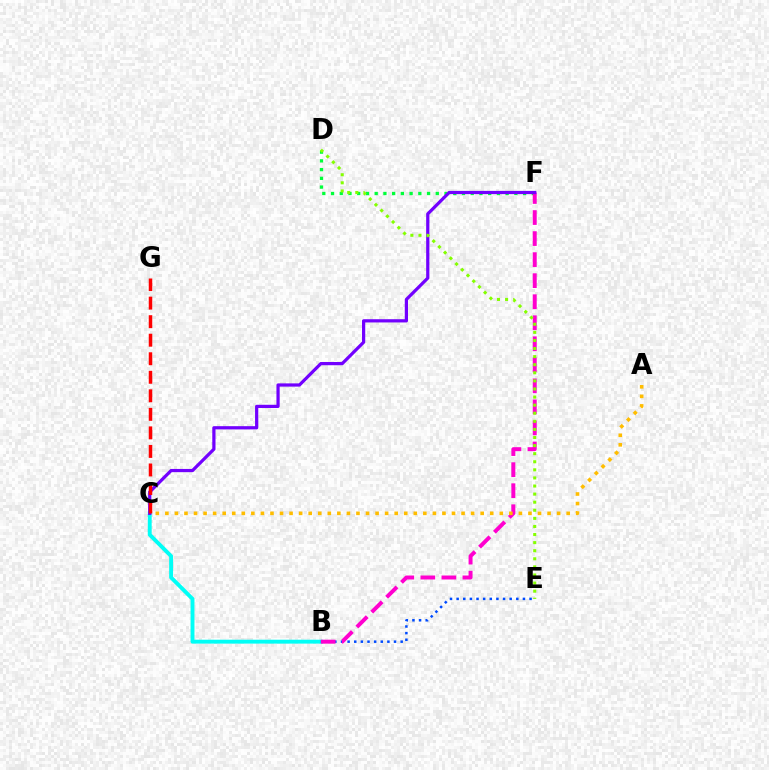{('B', 'C'): [{'color': '#00fff6', 'line_style': 'solid', 'thickness': 2.81}], ('B', 'E'): [{'color': '#004bff', 'line_style': 'dotted', 'thickness': 1.8}], ('D', 'F'): [{'color': '#00ff39', 'line_style': 'dotted', 'thickness': 2.37}], ('B', 'F'): [{'color': '#ff00cf', 'line_style': 'dashed', 'thickness': 2.86}], ('A', 'C'): [{'color': '#ffbd00', 'line_style': 'dotted', 'thickness': 2.6}], ('C', 'F'): [{'color': '#7200ff', 'line_style': 'solid', 'thickness': 2.32}], ('C', 'G'): [{'color': '#ff0000', 'line_style': 'dashed', 'thickness': 2.52}], ('D', 'E'): [{'color': '#84ff00', 'line_style': 'dotted', 'thickness': 2.2}]}